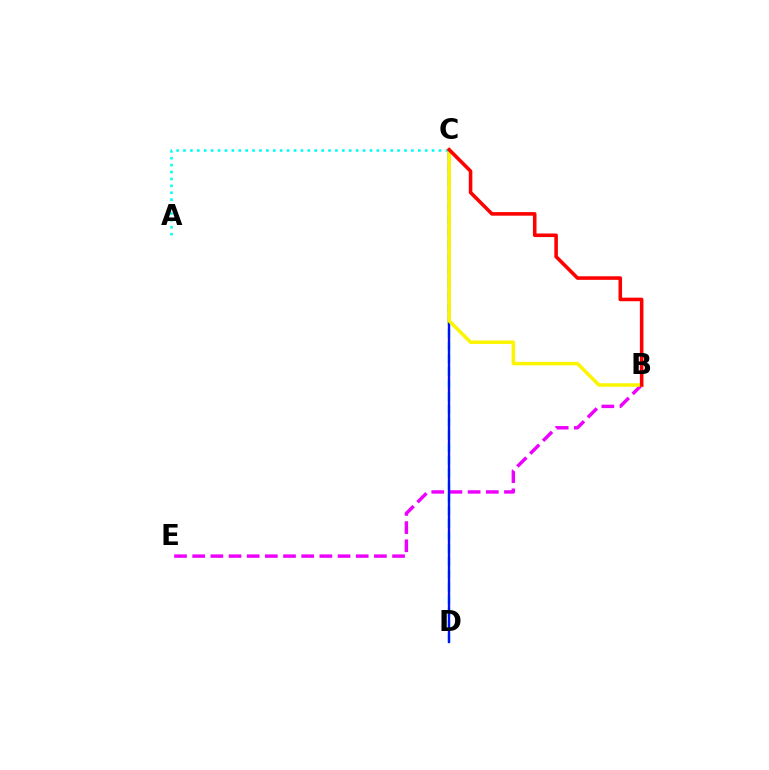{('C', 'D'): [{'color': '#08ff00', 'line_style': 'dashed', 'thickness': 1.72}, {'color': '#0010ff', 'line_style': 'solid', 'thickness': 1.7}], ('A', 'C'): [{'color': '#00fff6', 'line_style': 'dotted', 'thickness': 1.88}], ('B', 'E'): [{'color': '#ee00ff', 'line_style': 'dashed', 'thickness': 2.47}], ('B', 'C'): [{'color': '#fcf500', 'line_style': 'solid', 'thickness': 2.5}, {'color': '#ff0000', 'line_style': 'solid', 'thickness': 2.57}]}